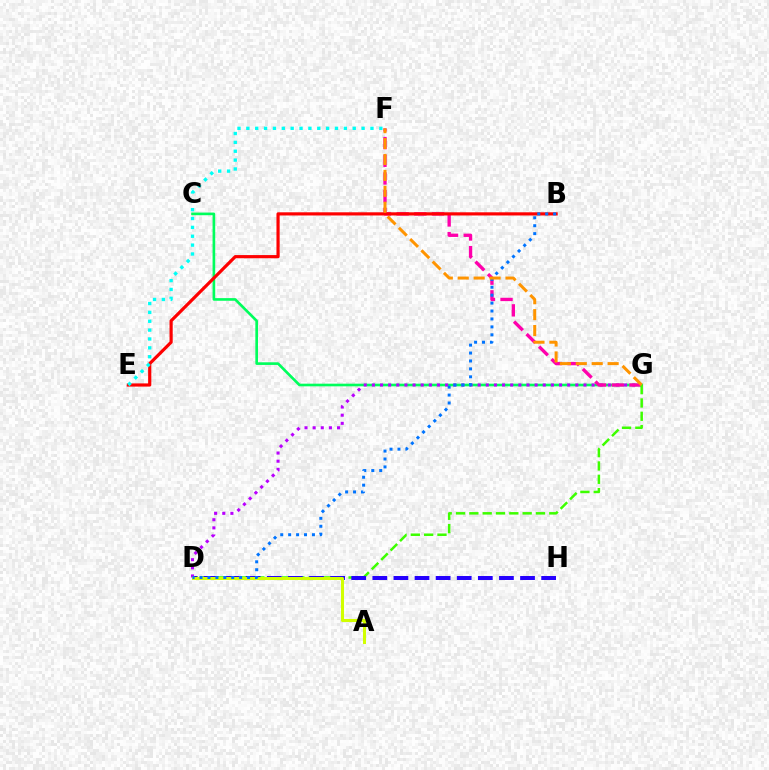{('C', 'G'): [{'color': '#00ff5c', 'line_style': 'solid', 'thickness': 1.91}], ('D', 'G'): [{'color': '#b900ff', 'line_style': 'dotted', 'thickness': 2.21}, {'color': '#3dff00', 'line_style': 'dashed', 'thickness': 1.81}], ('F', 'G'): [{'color': '#ff00ac', 'line_style': 'dashed', 'thickness': 2.4}, {'color': '#ff9400', 'line_style': 'dashed', 'thickness': 2.16}], ('B', 'E'): [{'color': '#ff0000', 'line_style': 'solid', 'thickness': 2.29}], ('D', 'H'): [{'color': '#2500ff', 'line_style': 'dashed', 'thickness': 2.87}], ('A', 'D'): [{'color': '#d1ff00', 'line_style': 'solid', 'thickness': 2.2}], ('E', 'F'): [{'color': '#00fff6', 'line_style': 'dotted', 'thickness': 2.41}], ('B', 'D'): [{'color': '#0074ff', 'line_style': 'dotted', 'thickness': 2.15}]}